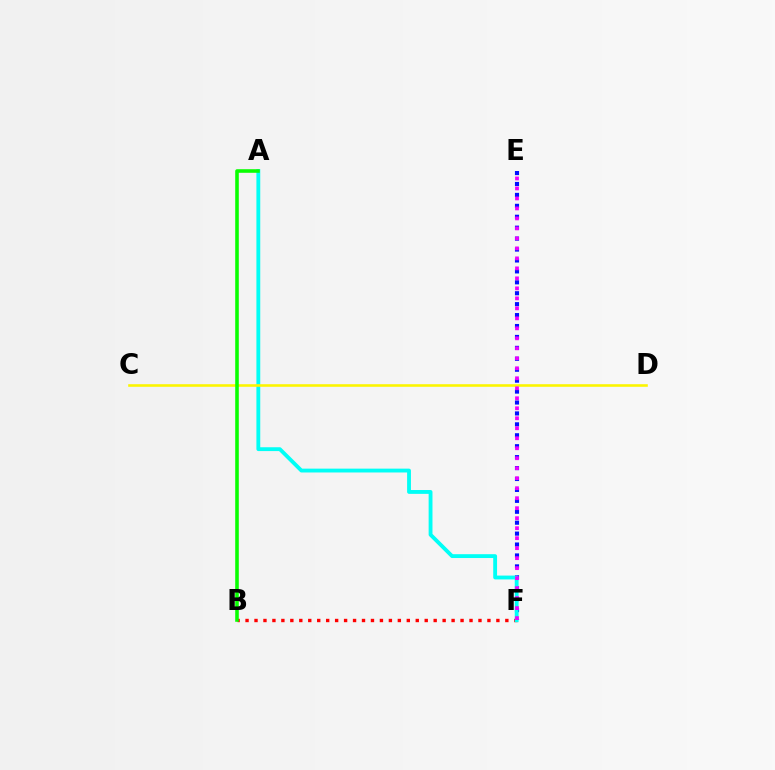{('E', 'F'): [{'color': '#0010ff', 'line_style': 'dotted', 'thickness': 2.97}, {'color': '#ee00ff', 'line_style': 'dotted', 'thickness': 2.71}], ('B', 'F'): [{'color': '#ff0000', 'line_style': 'dotted', 'thickness': 2.43}], ('A', 'F'): [{'color': '#00fff6', 'line_style': 'solid', 'thickness': 2.76}], ('C', 'D'): [{'color': '#fcf500', 'line_style': 'solid', 'thickness': 1.86}], ('A', 'B'): [{'color': '#08ff00', 'line_style': 'solid', 'thickness': 2.58}]}